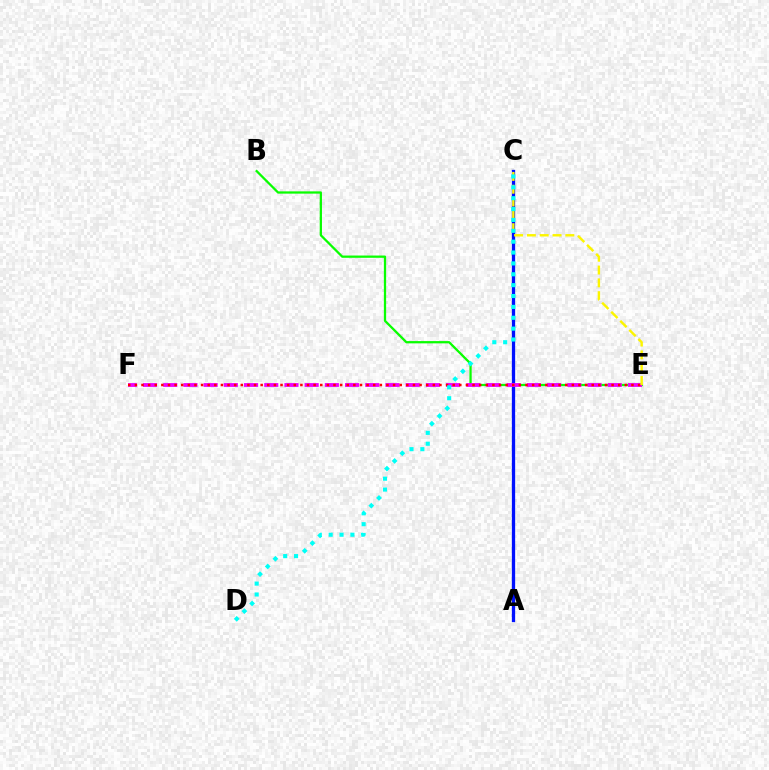{('B', 'E'): [{'color': '#08ff00', 'line_style': 'solid', 'thickness': 1.63}], ('A', 'C'): [{'color': '#0010ff', 'line_style': 'solid', 'thickness': 2.37}], ('E', 'F'): [{'color': '#ee00ff', 'line_style': 'dashed', 'thickness': 2.74}, {'color': '#ff0000', 'line_style': 'dotted', 'thickness': 1.8}], ('C', 'E'): [{'color': '#fcf500', 'line_style': 'dashed', 'thickness': 1.74}], ('C', 'D'): [{'color': '#00fff6', 'line_style': 'dotted', 'thickness': 2.95}]}